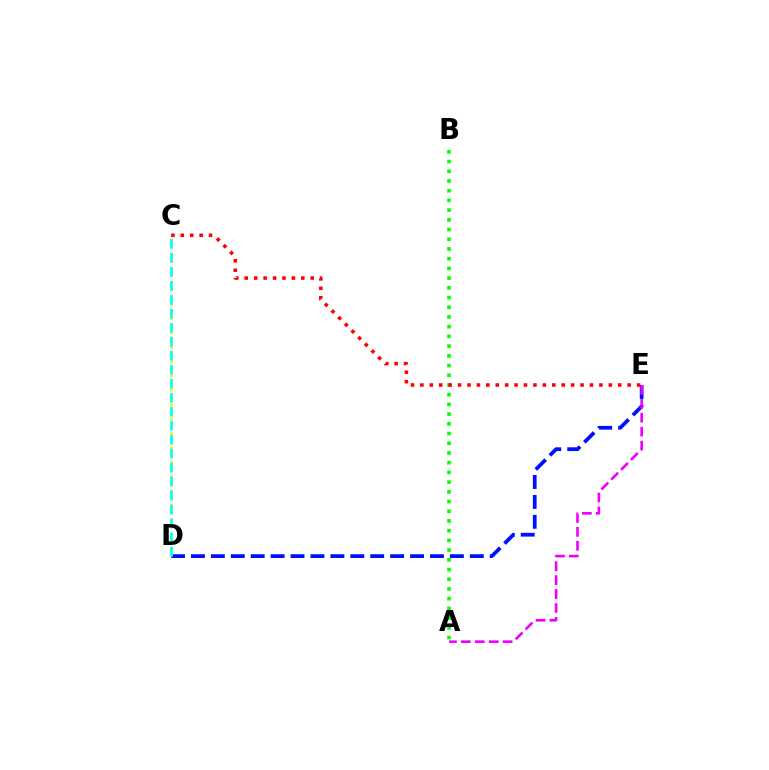{('D', 'E'): [{'color': '#0010ff', 'line_style': 'dashed', 'thickness': 2.71}], ('A', 'E'): [{'color': '#ee00ff', 'line_style': 'dashed', 'thickness': 1.89}], ('C', 'D'): [{'color': '#fcf500', 'line_style': 'dotted', 'thickness': 1.95}, {'color': '#00fff6', 'line_style': 'dashed', 'thickness': 1.9}], ('A', 'B'): [{'color': '#08ff00', 'line_style': 'dotted', 'thickness': 2.64}], ('C', 'E'): [{'color': '#ff0000', 'line_style': 'dotted', 'thickness': 2.56}]}